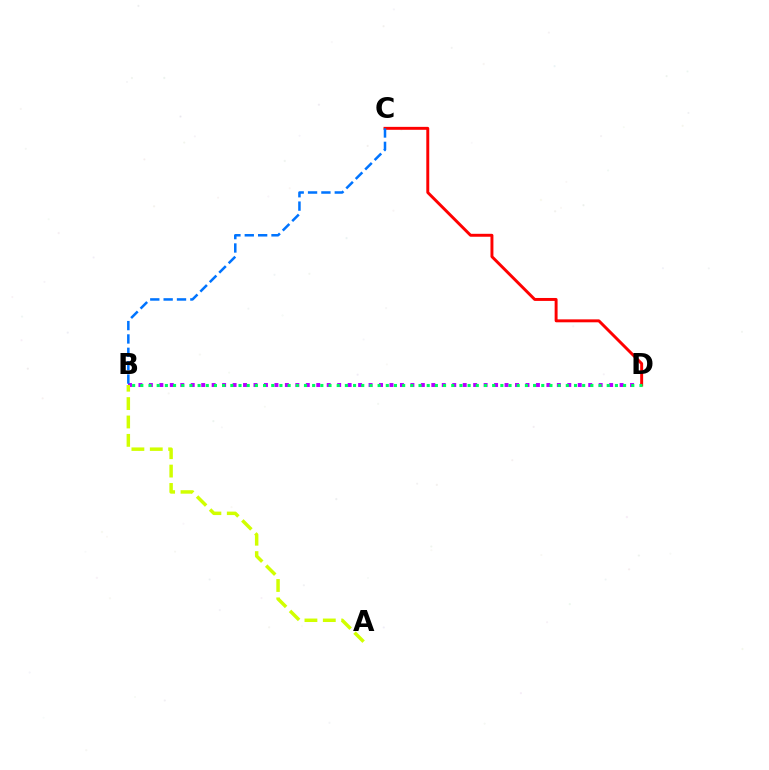{('B', 'D'): [{'color': '#b900ff', 'line_style': 'dotted', 'thickness': 2.84}, {'color': '#00ff5c', 'line_style': 'dotted', 'thickness': 2.22}], ('C', 'D'): [{'color': '#ff0000', 'line_style': 'solid', 'thickness': 2.11}], ('A', 'B'): [{'color': '#d1ff00', 'line_style': 'dashed', 'thickness': 2.5}], ('B', 'C'): [{'color': '#0074ff', 'line_style': 'dashed', 'thickness': 1.81}]}